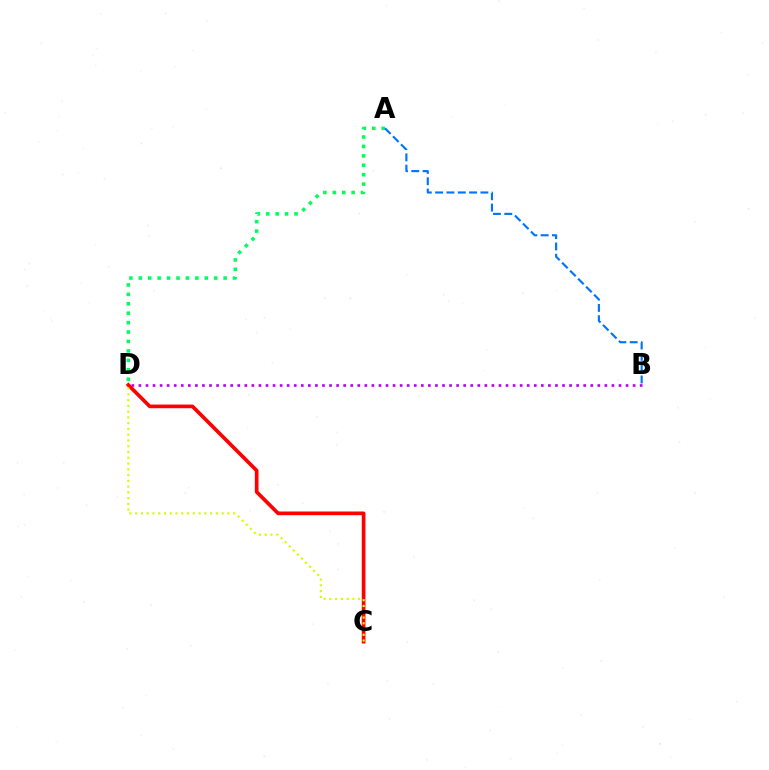{('B', 'D'): [{'color': '#b900ff', 'line_style': 'dotted', 'thickness': 1.92}], ('C', 'D'): [{'color': '#ff0000', 'line_style': 'solid', 'thickness': 2.64}, {'color': '#d1ff00', 'line_style': 'dotted', 'thickness': 1.57}], ('A', 'D'): [{'color': '#00ff5c', 'line_style': 'dotted', 'thickness': 2.56}], ('A', 'B'): [{'color': '#0074ff', 'line_style': 'dashed', 'thickness': 1.54}]}